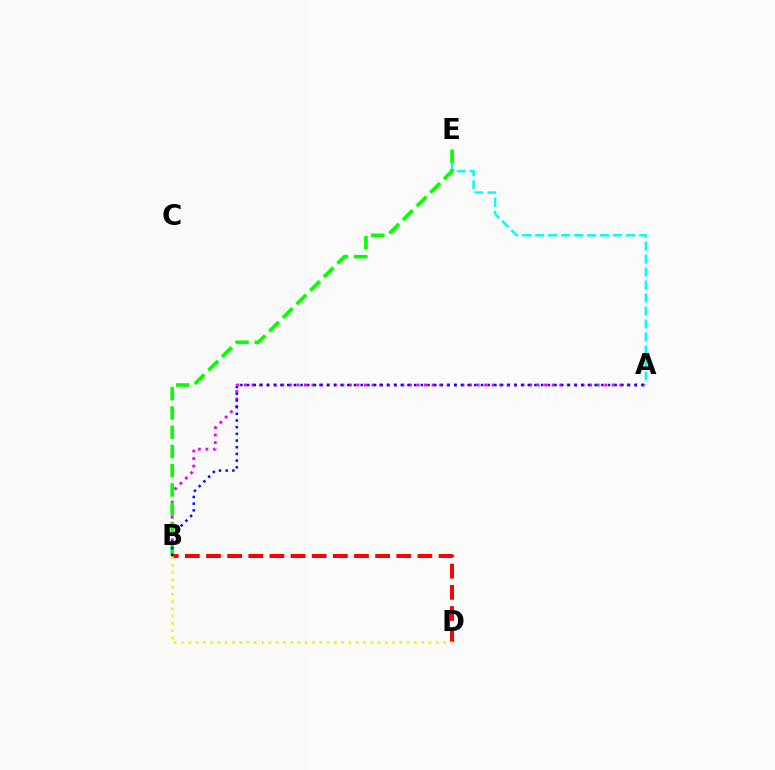{('B', 'D'): [{'color': '#ff0000', 'line_style': 'dashed', 'thickness': 2.87}, {'color': '#fcf500', 'line_style': 'dotted', 'thickness': 1.98}], ('A', 'E'): [{'color': '#00fff6', 'line_style': 'dashed', 'thickness': 1.77}], ('A', 'B'): [{'color': '#ee00ff', 'line_style': 'dotted', 'thickness': 2.04}, {'color': '#0010ff', 'line_style': 'dotted', 'thickness': 1.82}], ('B', 'E'): [{'color': '#08ff00', 'line_style': 'dashed', 'thickness': 2.61}]}